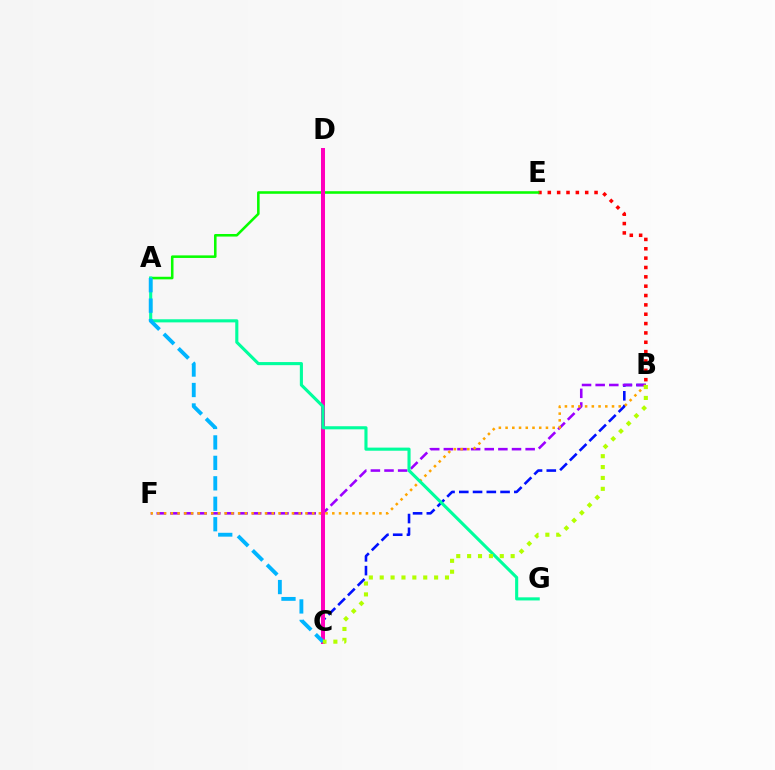{('B', 'E'): [{'color': '#ff0000', 'line_style': 'dotted', 'thickness': 2.54}], ('A', 'E'): [{'color': '#08ff00', 'line_style': 'solid', 'thickness': 1.85}], ('B', 'C'): [{'color': '#0010ff', 'line_style': 'dashed', 'thickness': 1.87}, {'color': '#b3ff00', 'line_style': 'dotted', 'thickness': 2.96}], ('B', 'F'): [{'color': '#9b00ff', 'line_style': 'dashed', 'thickness': 1.85}, {'color': '#ffa500', 'line_style': 'dotted', 'thickness': 1.83}], ('C', 'D'): [{'color': '#ff00bd', 'line_style': 'solid', 'thickness': 2.89}], ('A', 'G'): [{'color': '#00ff9d', 'line_style': 'solid', 'thickness': 2.23}], ('A', 'C'): [{'color': '#00b5ff', 'line_style': 'dashed', 'thickness': 2.78}]}